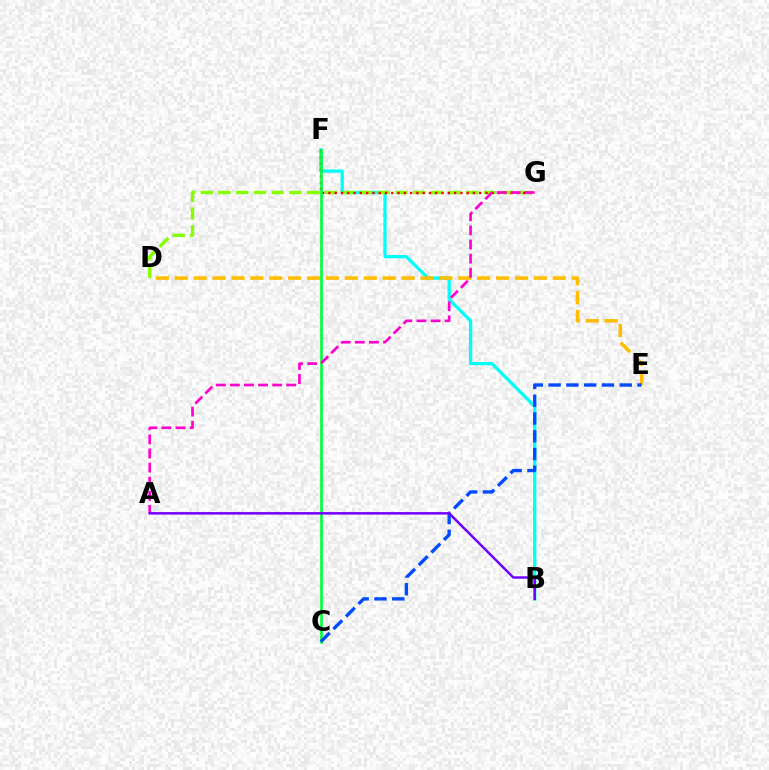{('B', 'F'): [{'color': '#00fff6', 'line_style': 'solid', 'thickness': 2.36}], ('D', 'G'): [{'color': '#84ff00', 'line_style': 'dashed', 'thickness': 2.4}], ('F', 'G'): [{'color': '#ff0000', 'line_style': 'dotted', 'thickness': 1.71}], ('D', 'E'): [{'color': '#ffbd00', 'line_style': 'dashed', 'thickness': 2.57}], ('C', 'F'): [{'color': '#00ff39', 'line_style': 'solid', 'thickness': 1.9}], ('A', 'G'): [{'color': '#ff00cf', 'line_style': 'dashed', 'thickness': 1.92}], ('C', 'E'): [{'color': '#004bff', 'line_style': 'dashed', 'thickness': 2.42}], ('A', 'B'): [{'color': '#7200ff', 'line_style': 'solid', 'thickness': 1.79}]}